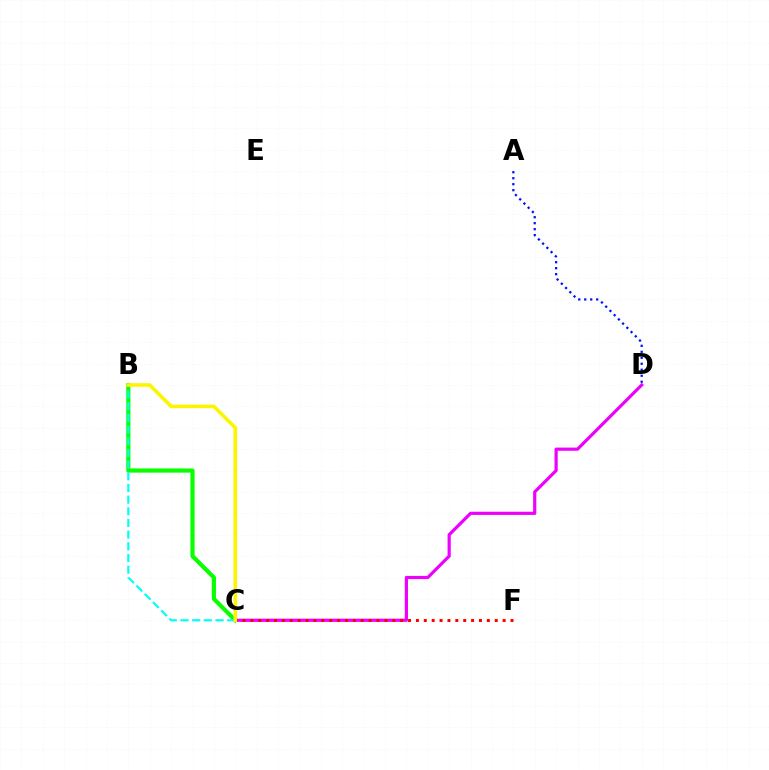{('B', 'C'): [{'color': '#08ff00', 'line_style': 'solid', 'thickness': 2.99}, {'color': '#00fff6', 'line_style': 'dashed', 'thickness': 1.59}, {'color': '#fcf500', 'line_style': 'solid', 'thickness': 2.59}], ('C', 'D'): [{'color': '#ee00ff', 'line_style': 'solid', 'thickness': 2.29}], ('A', 'D'): [{'color': '#0010ff', 'line_style': 'dotted', 'thickness': 1.63}], ('C', 'F'): [{'color': '#ff0000', 'line_style': 'dotted', 'thickness': 2.14}]}